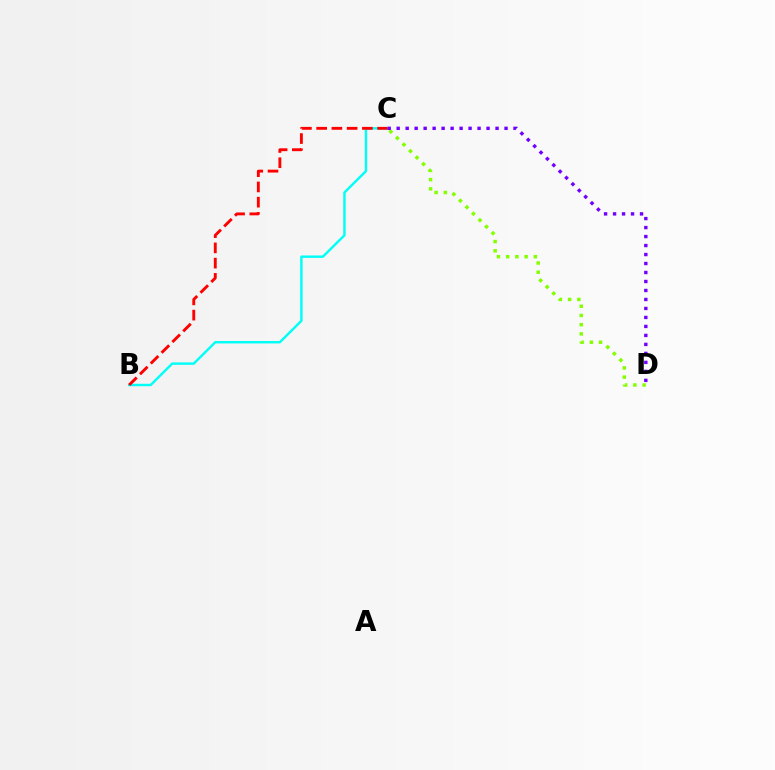{('B', 'C'): [{'color': '#00fff6', 'line_style': 'solid', 'thickness': 1.74}, {'color': '#ff0000', 'line_style': 'dashed', 'thickness': 2.07}], ('C', 'D'): [{'color': '#84ff00', 'line_style': 'dotted', 'thickness': 2.5}, {'color': '#7200ff', 'line_style': 'dotted', 'thickness': 2.44}]}